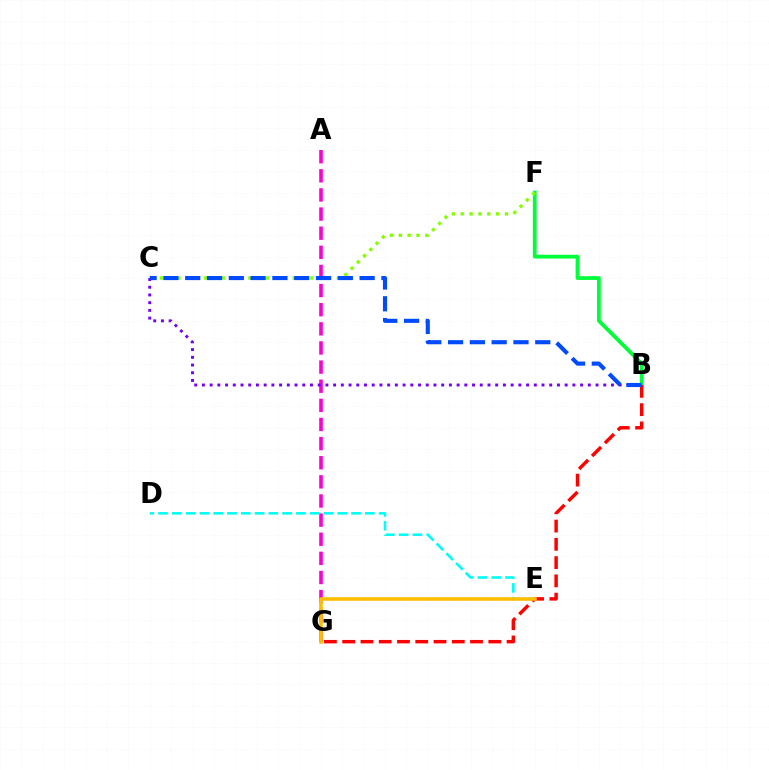{('B', 'F'): [{'color': '#00ff39', 'line_style': 'solid', 'thickness': 2.72}], ('A', 'G'): [{'color': '#ff00cf', 'line_style': 'dashed', 'thickness': 2.6}], ('D', 'E'): [{'color': '#00fff6', 'line_style': 'dashed', 'thickness': 1.87}], ('B', 'C'): [{'color': '#7200ff', 'line_style': 'dotted', 'thickness': 2.1}, {'color': '#004bff', 'line_style': 'dashed', 'thickness': 2.96}], ('B', 'G'): [{'color': '#ff0000', 'line_style': 'dashed', 'thickness': 2.48}], ('E', 'G'): [{'color': '#ffbd00', 'line_style': 'solid', 'thickness': 2.58}], ('C', 'F'): [{'color': '#84ff00', 'line_style': 'dotted', 'thickness': 2.4}]}